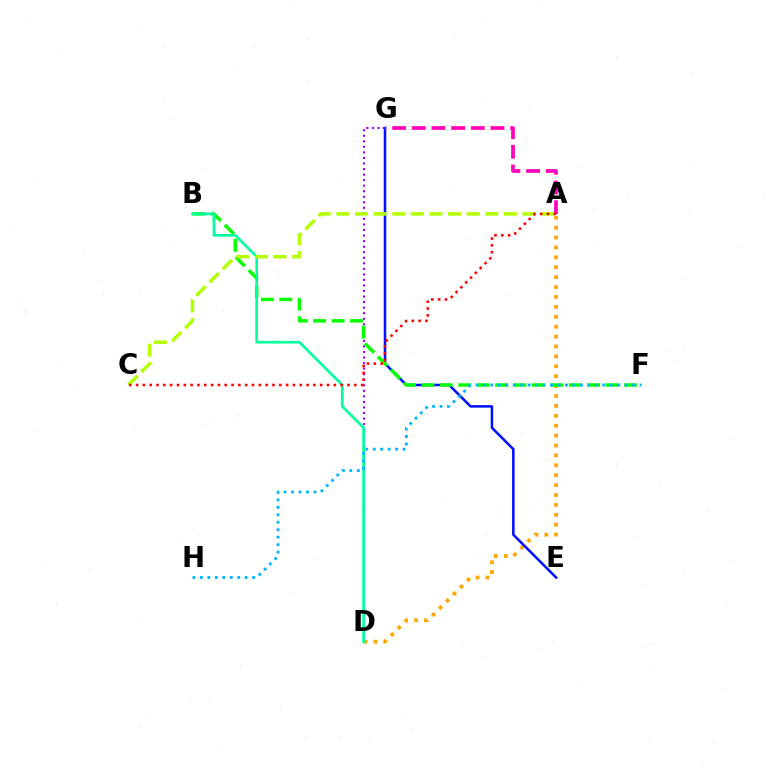{('D', 'G'): [{'color': '#9b00ff', 'line_style': 'dotted', 'thickness': 1.51}], ('A', 'D'): [{'color': '#ffa500', 'line_style': 'dotted', 'thickness': 2.69}], ('E', 'G'): [{'color': '#0010ff', 'line_style': 'solid', 'thickness': 1.82}], ('B', 'F'): [{'color': '#08ff00', 'line_style': 'dashed', 'thickness': 2.5}], ('B', 'D'): [{'color': '#00ff9d', 'line_style': 'solid', 'thickness': 1.92}], ('A', 'C'): [{'color': '#b3ff00', 'line_style': 'dashed', 'thickness': 2.53}, {'color': '#ff0000', 'line_style': 'dotted', 'thickness': 1.85}], ('A', 'G'): [{'color': '#ff00bd', 'line_style': 'dashed', 'thickness': 2.67}], ('F', 'H'): [{'color': '#00b5ff', 'line_style': 'dotted', 'thickness': 2.03}]}